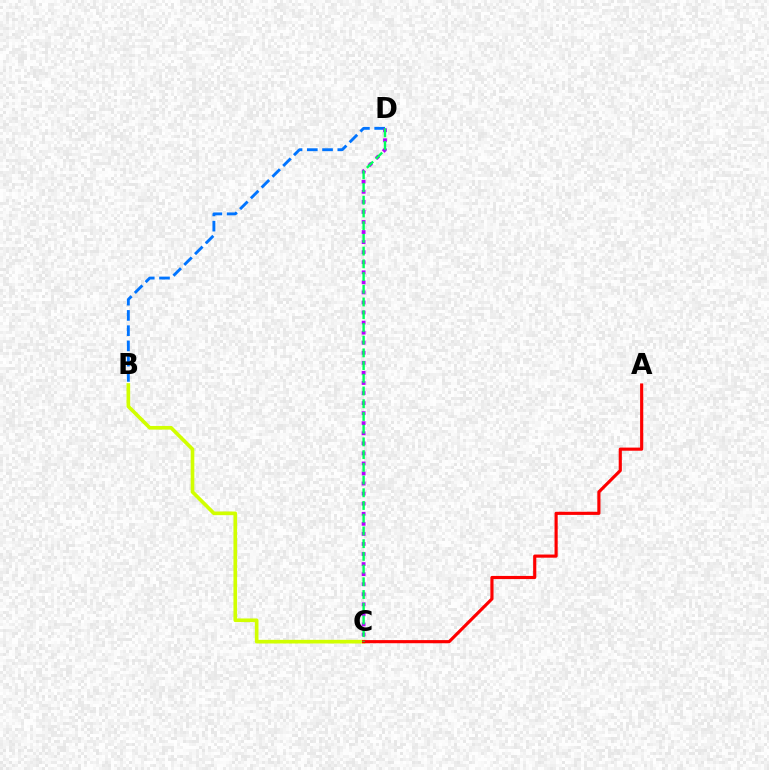{('B', 'D'): [{'color': '#0074ff', 'line_style': 'dashed', 'thickness': 2.07}], ('B', 'C'): [{'color': '#d1ff00', 'line_style': 'solid', 'thickness': 2.63}], ('C', 'D'): [{'color': '#b900ff', 'line_style': 'dotted', 'thickness': 2.73}, {'color': '#00ff5c', 'line_style': 'dashed', 'thickness': 1.73}], ('A', 'C'): [{'color': '#ff0000', 'line_style': 'solid', 'thickness': 2.27}]}